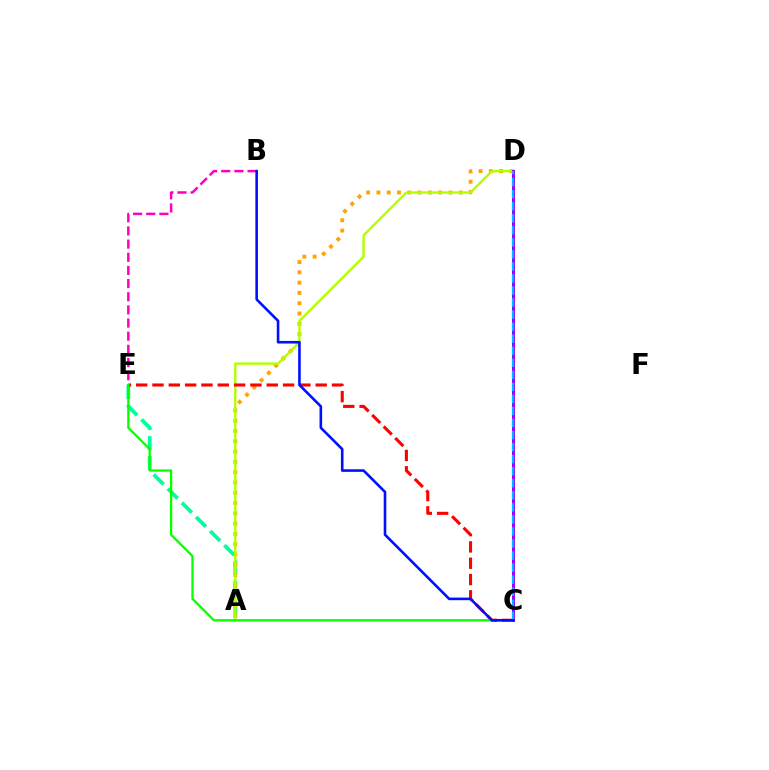{('A', 'E'): [{'color': '#00ff9d', 'line_style': 'dashed', 'thickness': 2.72}], ('B', 'E'): [{'color': '#ff00bd', 'line_style': 'dashed', 'thickness': 1.79}], ('A', 'D'): [{'color': '#ffa500', 'line_style': 'dotted', 'thickness': 2.8}, {'color': '#b3ff00', 'line_style': 'solid', 'thickness': 1.74}], ('C', 'E'): [{'color': '#ff0000', 'line_style': 'dashed', 'thickness': 2.22}, {'color': '#08ff00', 'line_style': 'solid', 'thickness': 1.65}], ('C', 'D'): [{'color': '#9b00ff', 'line_style': 'solid', 'thickness': 2.14}, {'color': '#00b5ff', 'line_style': 'dashed', 'thickness': 1.64}], ('B', 'C'): [{'color': '#0010ff', 'line_style': 'solid', 'thickness': 1.87}]}